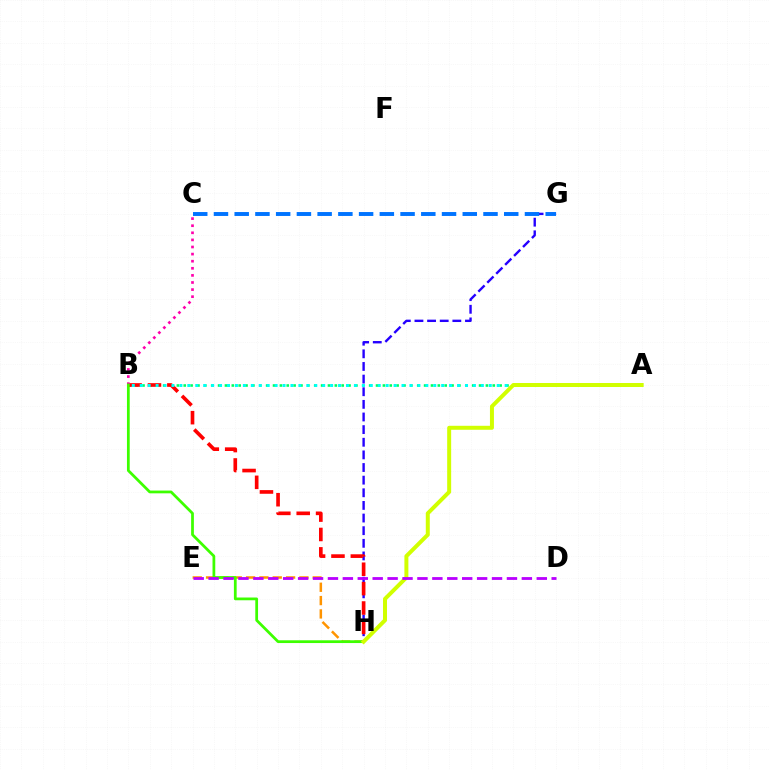{('A', 'B'): [{'color': '#00ff5c', 'line_style': 'dotted', 'thickness': 1.87}, {'color': '#00fff6', 'line_style': 'dotted', 'thickness': 2.16}], ('G', 'H'): [{'color': '#2500ff', 'line_style': 'dashed', 'thickness': 1.72}], ('B', 'H'): [{'color': '#ff0000', 'line_style': 'dashed', 'thickness': 2.63}, {'color': '#3dff00', 'line_style': 'solid', 'thickness': 1.98}], ('E', 'H'): [{'color': '#ff9400', 'line_style': 'dashed', 'thickness': 1.81}], ('B', 'C'): [{'color': '#ff00ac', 'line_style': 'dotted', 'thickness': 1.93}], ('C', 'G'): [{'color': '#0074ff', 'line_style': 'dashed', 'thickness': 2.82}], ('A', 'H'): [{'color': '#d1ff00', 'line_style': 'solid', 'thickness': 2.87}], ('D', 'E'): [{'color': '#b900ff', 'line_style': 'dashed', 'thickness': 2.03}]}